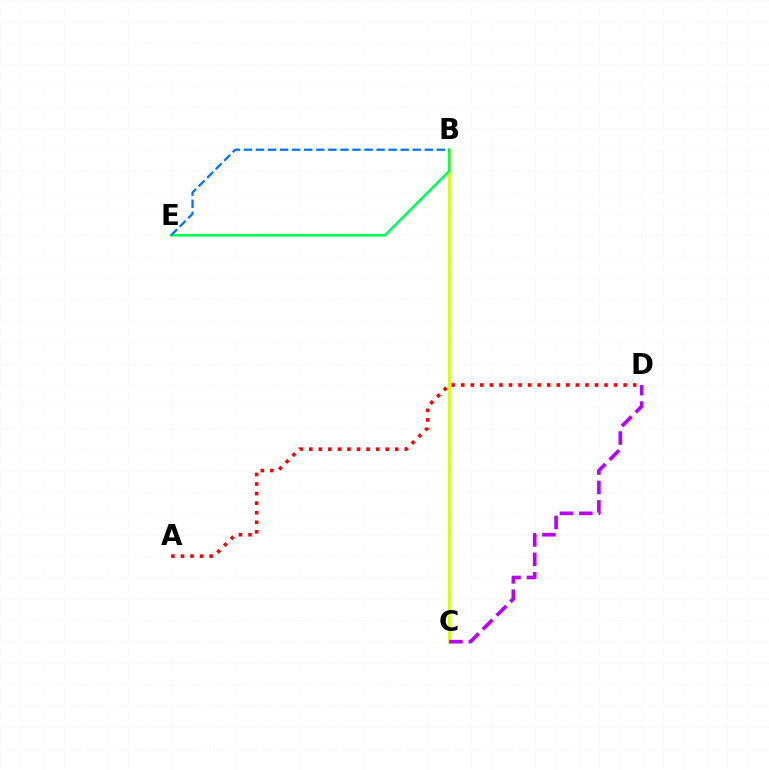{('B', 'C'): [{'color': '#d1ff00', 'line_style': 'solid', 'thickness': 1.97}], ('B', 'E'): [{'color': '#00ff5c', 'line_style': 'solid', 'thickness': 1.88}, {'color': '#0074ff', 'line_style': 'dashed', 'thickness': 1.64}], ('A', 'D'): [{'color': '#ff0000', 'line_style': 'dotted', 'thickness': 2.6}], ('C', 'D'): [{'color': '#b900ff', 'line_style': 'dashed', 'thickness': 2.64}]}